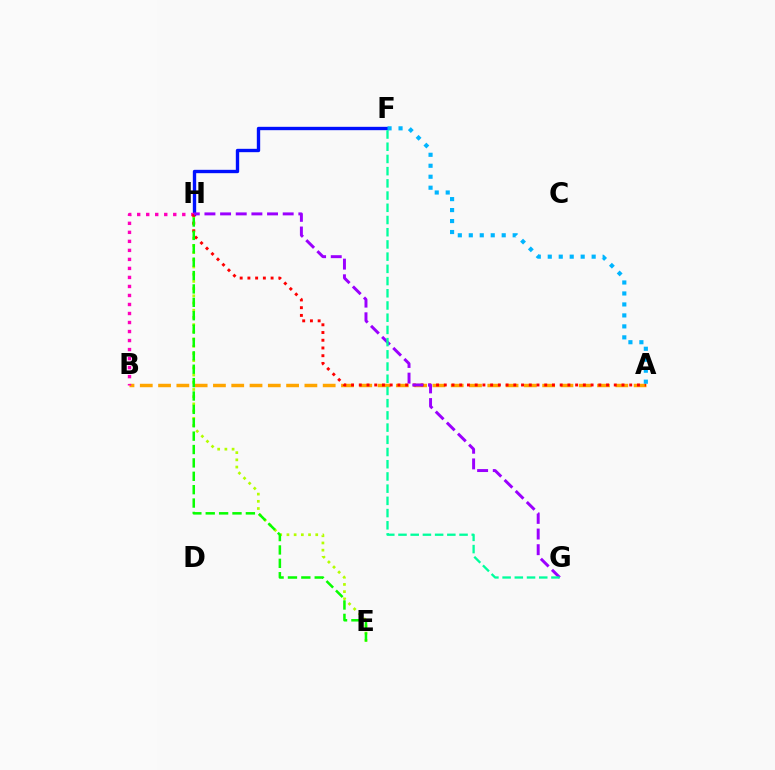{('E', 'H'): [{'color': '#b3ff00', 'line_style': 'dotted', 'thickness': 1.96}, {'color': '#08ff00', 'line_style': 'dashed', 'thickness': 1.82}], ('F', 'H'): [{'color': '#0010ff', 'line_style': 'solid', 'thickness': 2.42}], ('A', 'B'): [{'color': '#ffa500', 'line_style': 'dashed', 'thickness': 2.48}], ('B', 'H'): [{'color': '#ff00bd', 'line_style': 'dotted', 'thickness': 2.45}], ('A', 'H'): [{'color': '#ff0000', 'line_style': 'dotted', 'thickness': 2.1}], ('G', 'H'): [{'color': '#9b00ff', 'line_style': 'dashed', 'thickness': 2.13}], ('A', 'F'): [{'color': '#00b5ff', 'line_style': 'dotted', 'thickness': 2.98}], ('F', 'G'): [{'color': '#00ff9d', 'line_style': 'dashed', 'thickness': 1.66}]}